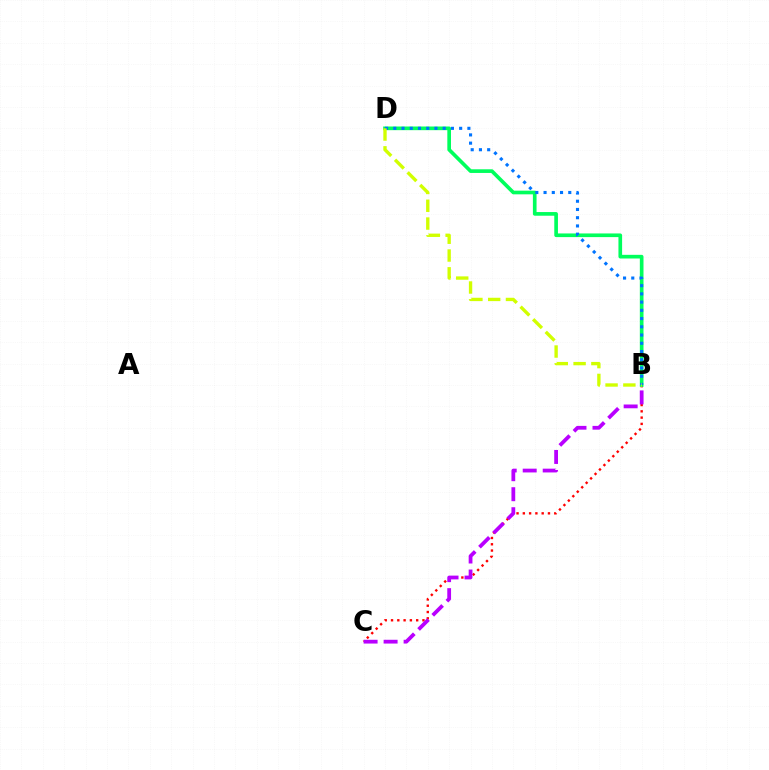{('B', 'C'): [{'color': '#ff0000', 'line_style': 'dotted', 'thickness': 1.71}, {'color': '#b900ff', 'line_style': 'dashed', 'thickness': 2.72}], ('B', 'D'): [{'color': '#00ff5c', 'line_style': 'solid', 'thickness': 2.64}, {'color': '#0074ff', 'line_style': 'dotted', 'thickness': 2.24}, {'color': '#d1ff00', 'line_style': 'dashed', 'thickness': 2.42}]}